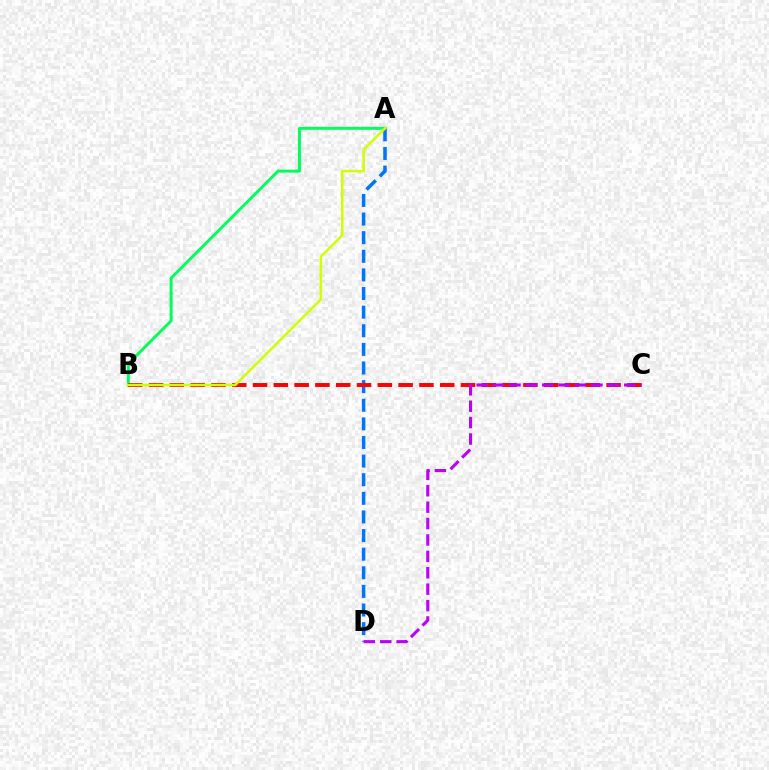{('A', 'B'): [{'color': '#00ff5c', 'line_style': 'solid', 'thickness': 2.14}, {'color': '#d1ff00', 'line_style': 'solid', 'thickness': 1.82}], ('A', 'D'): [{'color': '#0074ff', 'line_style': 'dashed', 'thickness': 2.53}], ('B', 'C'): [{'color': '#ff0000', 'line_style': 'dashed', 'thickness': 2.83}], ('C', 'D'): [{'color': '#b900ff', 'line_style': 'dashed', 'thickness': 2.23}]}